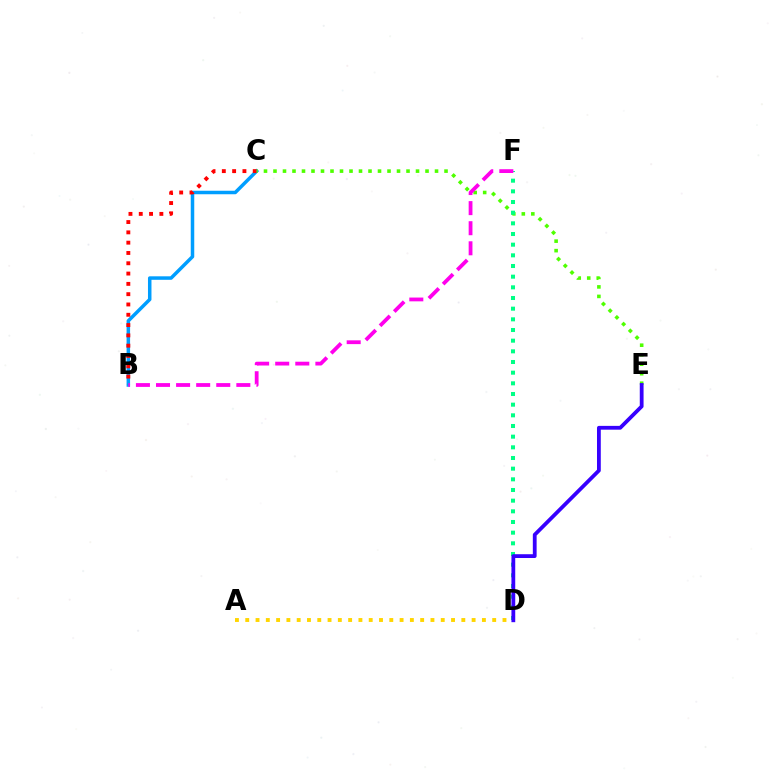{('B', 'C'): [{'color': '#009eff', 'line_style': 'solid', 'thickness': 2.52}, {'color': '#ff0000', 'line_style': 'dotted', 'thickness': 2.8}], ('C', 'E'): [{'color': '#4fff00', 'line_style': 'dotted', 'thickness': 2.58}], ('D', 'F'): [{'color': '#00ff86', 'line_style': 'dotted', 'thickness': 2.9}], ('B', 'F'): [{'color': '#ff00ed', 'line_style': 'dashed', 'thickness': 2.73}], ('A', 'D'): [{'color': '#ffd500', 'line_style': 'dotted', 'thickness': 2.8}], ('D', 'E'): [{'color': '#3700ff', 'line_style': 'solid', 'thickness': 2.73}]}